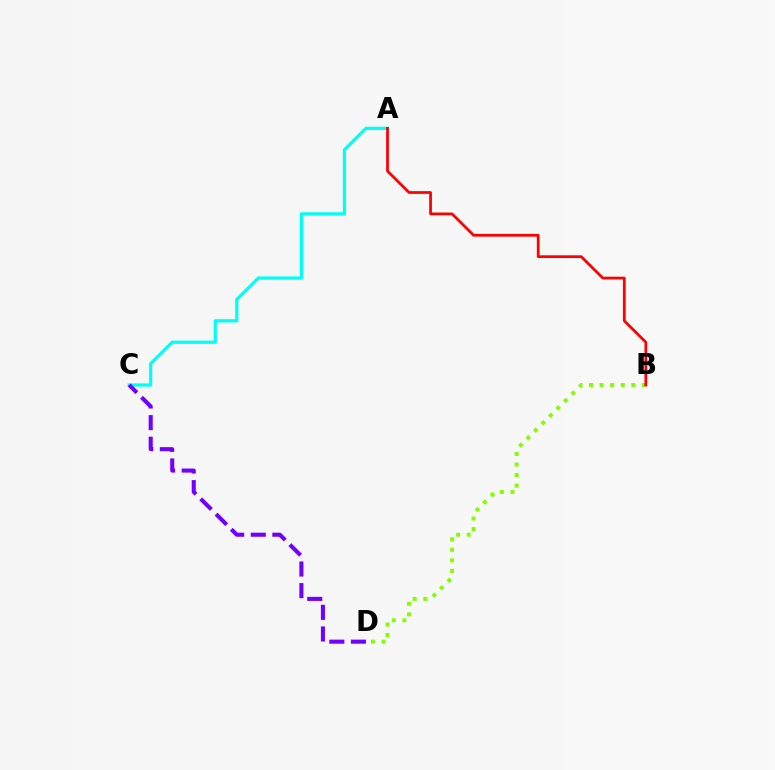{('A', 'C'): [{'color': '#00fff6', 'line_style': 'solid', 'thickness': 2.31}], ('B', 'D'): [{'color': '#84ff00', 'line_style': 'dotted', 'thickness': 2.87}], ('C', 'D'): [{'color': '#7200ff', 'line_style': 'dashed', 'thickness': 2.94}], ('A', 'B'): [{'color': '#ff0000', 'line_style': 'solid', 'thickness': 1.98}]}